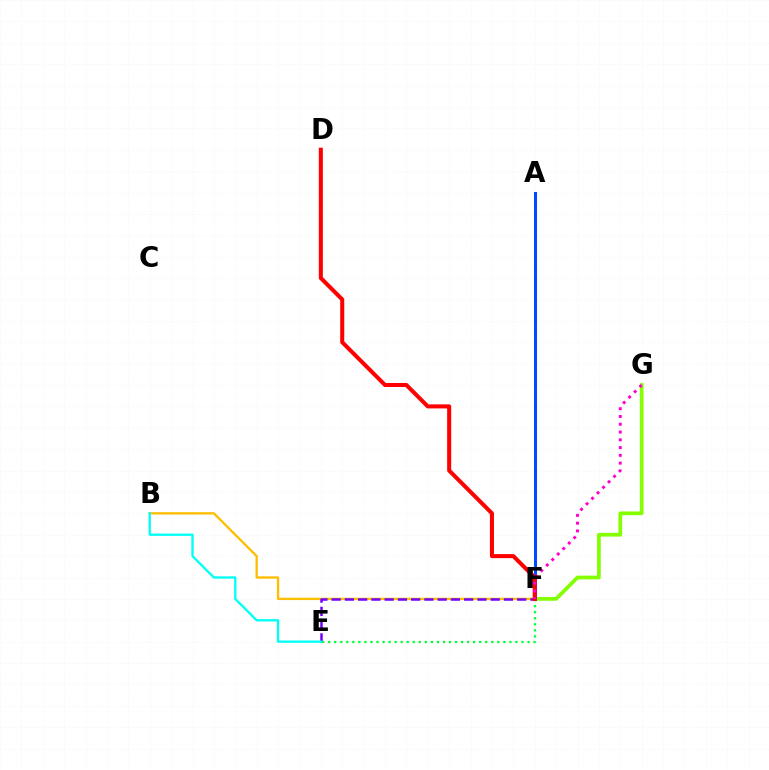{('B', 'F'): [{'color': '#ffbd00', 'line_style': 'solid', 'thickness': 1.67}], ('F', 'G'): [{'color': '#84ff00', 'line_style': 'solid', 'thickness': 2.68}, {'color': '#ff00cf', 'line_style': 'dotted', 'thickness': 2.11}], ('A', 'F'): [{'color': '#004bff', 'line_style': 'solid', 'thickness': 2.17}], ('E', 'F'): [{'color': '#7200ff', 'line_style': 'dashed', 'thickness': 1.8}, {'color': '#00ff39', 'line_style': 'dotted', 'thickness': 1.64}], ('B', 'E'): [{'color': '#00fff6', 'line_style': 'solid', 'thickness': 1.67}], ('D', 'F'): [{'color': '#ff0000', 'line_style': 'solid', 'thickness': 2.91}]}